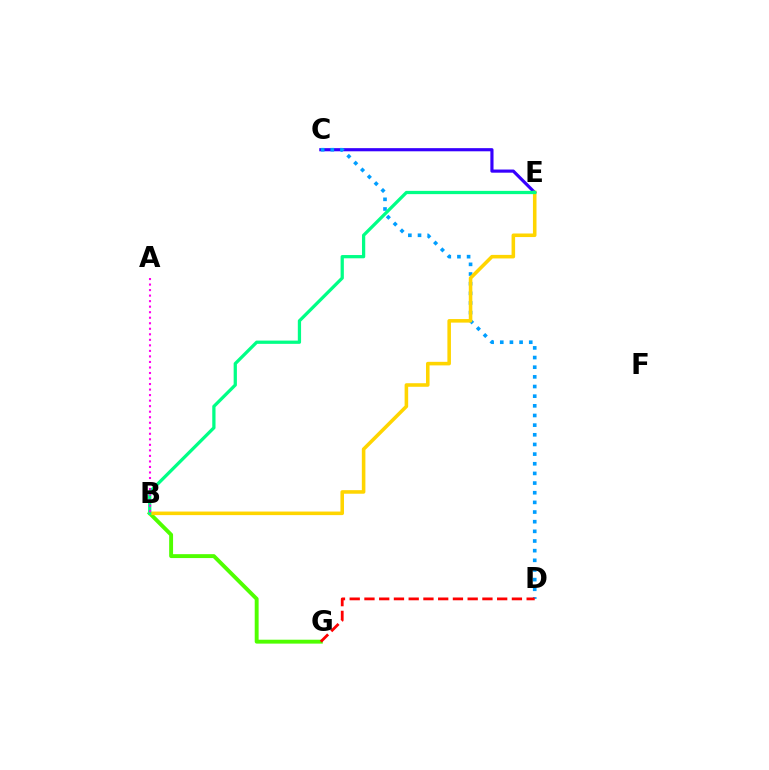{('C', 'E'): [{'color': '#3700ff', 'line_style': 'solid', 'thickness': 2.27}], ('B', 'G'): [{'color': '#4fff00', 'line_style': 'solid', 'thickness': 2.81}], ('C', 'D'): [{'color': '#009eff', 'line_style': 'dotted', 'thickness': 2.62}], ('D', 'G'): [{'color': '#ff0000', 'line_style': 'dashed', 'thickness': 2.0}], ('B', 'E'): [{'color': '#ffd500', 'line_style': 'solid', 'thickness': 2.57}, {'color': '#00ff86', 'line_style': 'solid', 'thickness': 2.35}], ('A', 'B'): [{'color': '#ff00ed', 'line_style': 'dotted', 'thickness': 1.5}]}